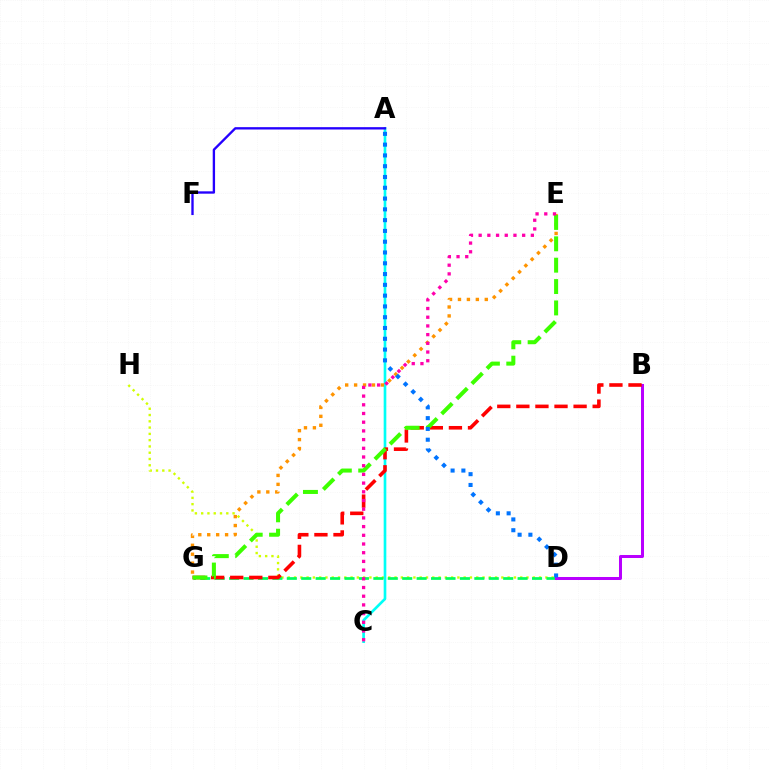{('D', 'H'): [{'color': '#d1ff00', 'line_style': 'dotted', 'thickness': 1.71}], ('A', 'C'): [{'color': '#00fff6', 'line_style': 'solid', 'thickness': 1.91}], ('E', 'G'): [{'color': '#ff9400', 'line_style': 'dotted', 'thickness': 2.43}, {'color': '#3dff00', 'line_style': 'dashed', 'thickness': 2.9}], ('D', 'G'): [{'color': '#00ff5c', 'line_style': 'dashed', 'thickness': 1.96}], ('B', 'D'): [{'color': '#b900ff', 'line_style': 'solid', 'thickness': 2.17}], ('B', 'G'): [{'color': '#ff0000', 'line_style': 'dashed', 'thickness': 2.59}], ('A', 'D'): [{'color': '#0074ff', 'line_style': 'dotted', 'thickness': 2.93}], ('A', 'F'): [{'color': '#2500ff', 'line_style': 'solid', 'thickness': 1.69}], ('C', 'E'): [{'color': '#ff00ac', 'line_style': 'dotted', 'thickness': 2.36}]}